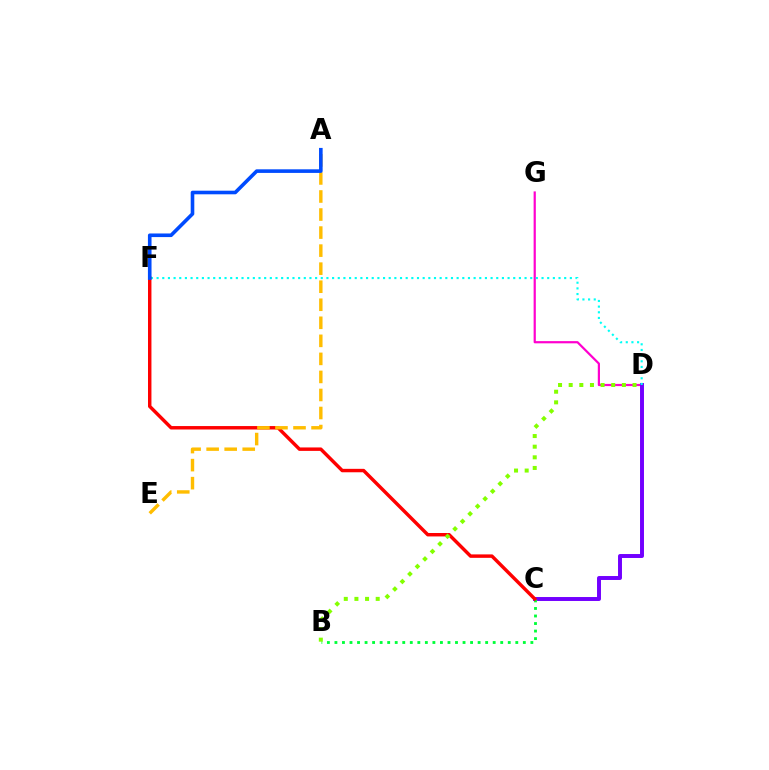{('D', 'G'): [{'color': '#ff00cf', 'line_style': 'solid', 'thickness': 1.59}], ('C', 'D'): [{'color': '#7200ff', 'line_style': 'solid', 'thickness': 2.84}], ('B', 'C'): [{'color': '#00ff39', 'line_style': 'dotted', 'thickness': 2.05}], ('D', 'F'): [{'color': '#00fff6', 'line_style': 'dotted', 'thickness': 1.54}], ('C', 'F'): [{'color': '#ff0000', 'line_style': 'solid', 'thickness': 2.48}], ('B', 'D'): [{'color': '#84ff00', 'line_style': 'dotted', 'thickness': 2.89}], ('A', 'E'): [{'color': '#ffbd00', 'line_style': 'dashed', 'thickness': 2.45}], ('A', 'F'): [{'color': '#004bff', 'line_style': 'solid', 'thickness': 2.6}]}